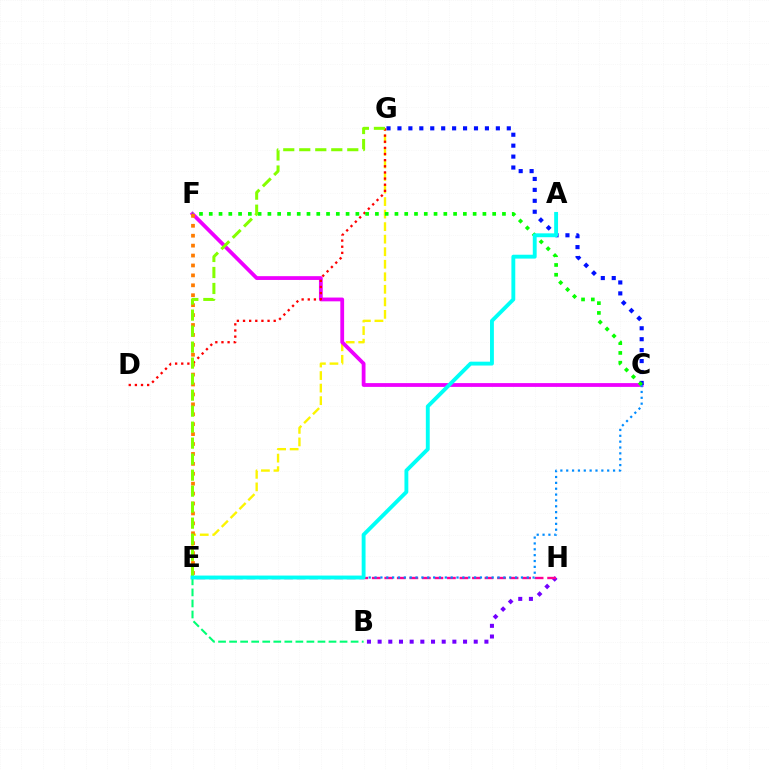{('E', 'G'): [{'color': '#fcf500', 'line_style': 'dashed', 'thickness': 1.7}, {'color': '#84ff00', 'line_style': 'dashed', 'thickness': 2.17}], ('B', 'E'): [{'color': '#00ff74', 'line_style': 'dashed', 'thickness': 1.5}], ('C', 'F'): [{'color': '#ee00ff', 'line_style': 'solid', 'thickness': 2.73}, {'color': '#08ff00', 'line_style': 'dotted', 'thickness': 2.66}], ('C', 'G'): [{'color': '#0010ff', 'line_style': 'dotted', 'thickness': 2.97}], ('D', 'G'): [{'color': '#ff0000', 'line_style': 'dotted', 'thickness': 1.67}], ('B', 'H'): [{'color': '#7200ff', 'line_style': 'dotted', 'thickness': 2.9}], ('E', 'H'): [{'color': '#ff0094', 'line_style': 'dashed', 'thickness': 1.7}], ('C', 'E'): [{'color': '#008cff', 'line_style': 'dotted', 'thickness': 1.59}], ('E', 'F'): [{'color': '#ff7c00', 'line_style': 'dotted', 'thickness': 2.7}], ('A', 'E'): [{'color': '#00fff6', 'line_style': 'solid', 'thickness': 2.79}]}